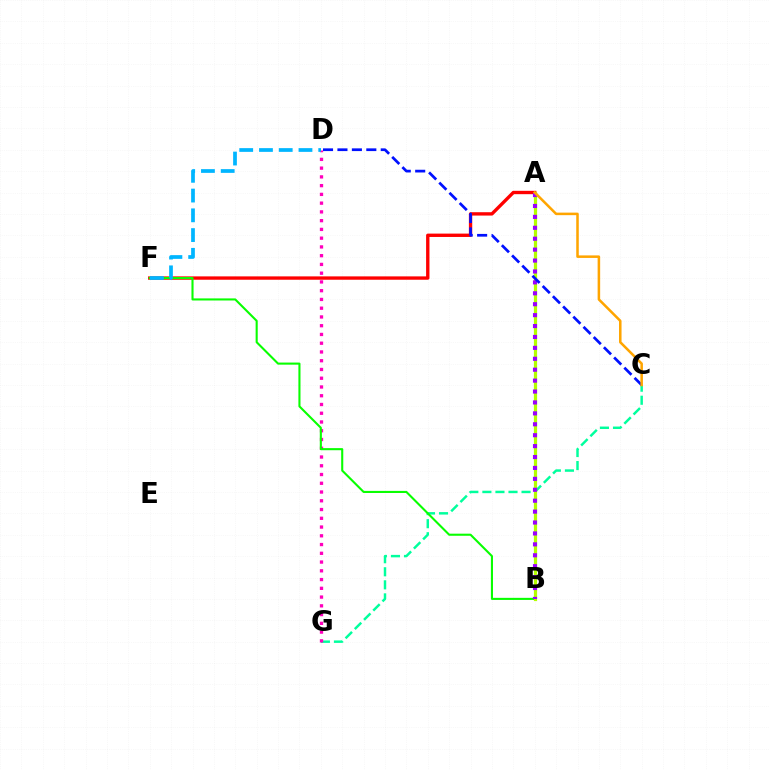{('C', 'G'): [{'color': '#00ff9d', 'line_style': 'dashed', 'thickness': 1.77}], ('D', 'G'): [{'color': '#ff00bd', 'line_style': 'dotted', 'thickness': 2.38}], ('A', 'F'): [{'color': '#ff0000', 'line_style': 'solid', 'thickness': 2.42}], ('B', 'F'): [{'color': '#08ff00', 'line_style': 'solid', 'thickness': 1.51}], ('D', 'F'): [{'color': '#00b5ff', 'line_style': 'dashed', 'thickness': 2.68}], ('A', 'B'): [{'color': '#b3ff00', 'line_style': 'solid', 'thickness': 2.32}, {'color': '#9b00ff', 'line_style': 'dotted', 'thickness': 2.97}], ('C', 'D'): [{'color': '#0010ff', 'line_style': 'dashed', 'thickness': 1.96}], ('A', 'C'): [{'color': '#ffa500', 'line_style': 'solid', 'thickness': 1.82}]}